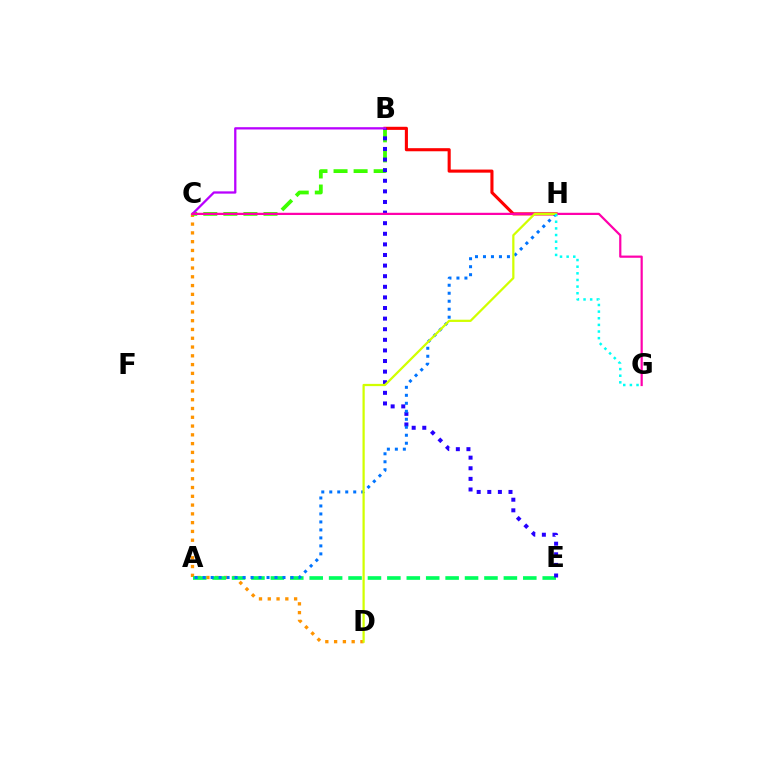{('C', 'D'): [{'color': '#ff9400', 'line_style': 'dotted', 'thickness': 2.39}], ('B', 'C'): [{'color': '#3dff00', 'line_style': 'dashed', 'thickness': 2.73}, {'color': '#b900ff', 'line_style': 'solid', 'thickness': 1.65}], ('B', 'H'): [{'color': '#ff0000', 'line_style': 'solid', 'thickness': 2.23}], ('A', 'E'): [{'color': '#00ff5c', 'line_style': 'dashed', 'thickness': 2.64}], ('B', 'E'): [{'color': '#2500ff', 'line_style': 'dotted', 'thickness': 2.88}], ('A', 'H'): [{'color': '#0074ff', 'line_style': 'dotted', 'thickness': 2.17}], ('C', 'G'): [{'color': '#ff00ac', 'line_style': 'solid', 'thickness': 1.59}], ('D', 'H'): [{'color': '#d1ff00', 'line_style': 'solid', 'thickness': 1.61}], ('G', 'H'): [{'color': '#00fff6', 'line_style': 'dotted', 'thickness': 1.8}]}